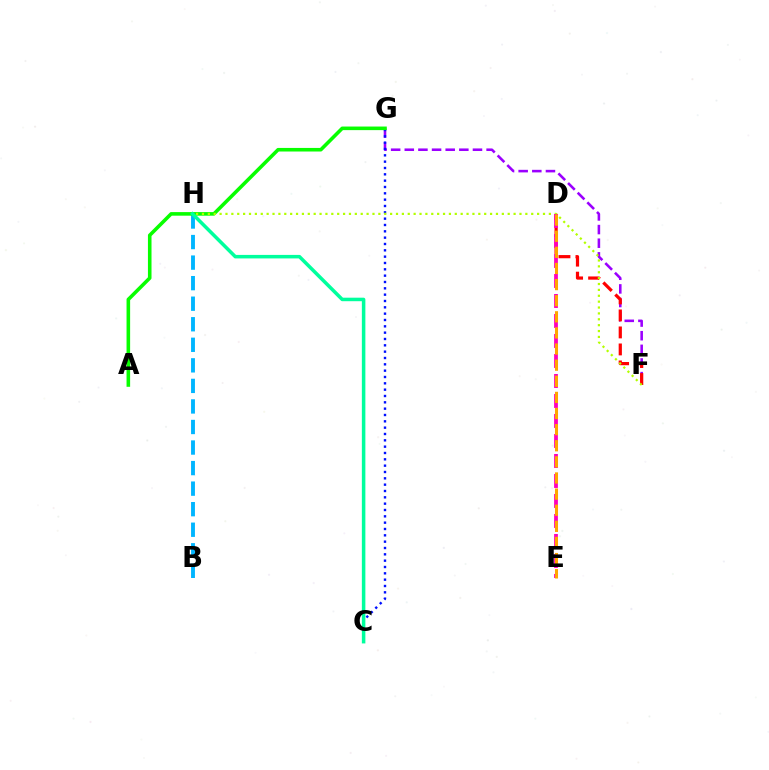{('F', 'G'): [{'color': '#9b00ff', 'line_style': 'dashed', 'thickness': 1.85}], ('C', 'G'): [{'color': '#0010ff', 'line_style': 'dotted', 'thickness': 1.72}], ('B', 'H'): [{'color': '#00b5ff', 'line_style': 'dashed', 'thickness': 2.79}], ('A', 'G'): [{'color': '#08ff00', 'line_style': 'solid', 'thickness': 2.58}], ('D', 'F'): [{'color': '#ff0000', 'line_style': 'dashed', 'thickness': 2.31}], ('F', 'H'): [{'color': '#b3ff00', 'line_style': 'dotted', 'thickness': 1.6}], ('D', 'E'): [{'color': '#ff00bd', 'line_style': 'dashed', 'thickness': 2.72}, {'color': '#ffa500', 'line_style': 'dashed', 'thickness': 2.19}], ('C', 'H'): [{'color': '#00ff9d', 'line_style': 'solid', 'thickness': 2.53}]}